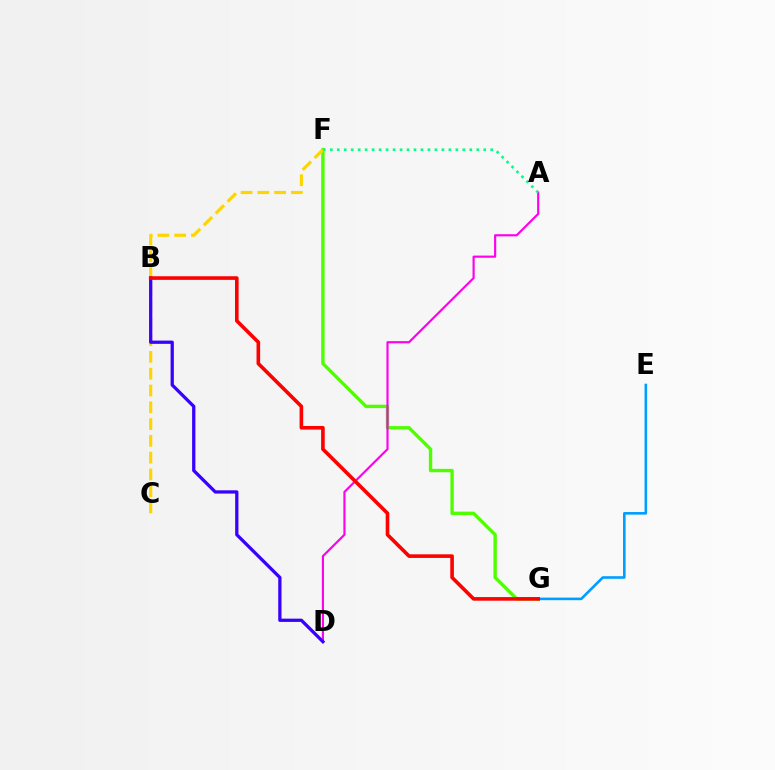{('F', 'G'): [{'color': '#4fff00', 'line_style': 'solid', 'thickness': 2.43}], ('C', 'F'): [{'color': '#ffd500', 'line_style': 'dashed', 'thickness': 2.28}], ('E', 'G'): [{'color': '#009eff', 'line_style': 'solid', 'thickness': 1.87}], ('A', 'D'): [{'color': '#ff00ed', 'line_style': 'solid', 'thickness': 1.55}], ('B', 'D'): [{'color': '#3700ff', 'line_style': 'solid', 'thickness': 2.35}], ('A', 'F'): [{'color': '#00ff86', 'line_style': 'dotted', 'thickness': 1.9}], ('B', 'G'): [{'color': '#ff0000', 'line_style': 'solid', 'thickness': 2.6}]}